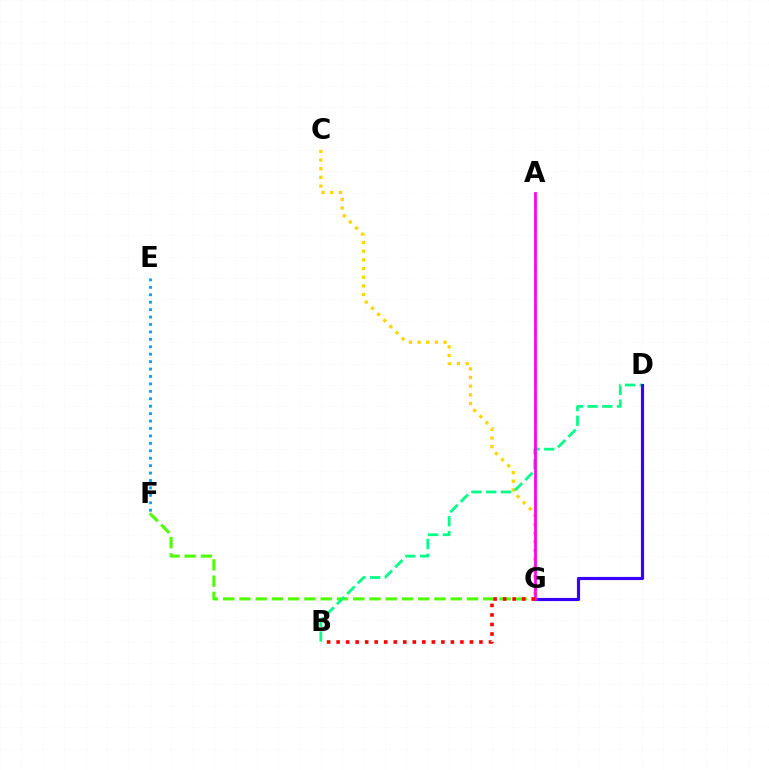{('C', 'G'): [{'color': '#ffd500', 'line_style': 'dotted', 'thickness': 2.36}], ('F', 'G'): [{'color': '#4fff00', 'line_style': 'dashed', 'thickness': 2.21}], ('B', 'D'): [{'color': '#00ff86', 'line_style': 'dashed', 'thickness': 2.0}], ('D', 'G'): [{'color': '#3700ff', 'line_style': 'solid', 'thickness': 2.27}], ('E', 'F'): [{'color': '#009eff', 'line_style': 'dotted', 'thickness': 2.02}], ('A', 'G'): [{'color': '#ff00ed', 'line_style': 'solid', 'thickness': 1.99}], ('B', 'G'): [{'color': '#ff0000', 'line_style': 'dotted', 'thickness': 2.59}]}